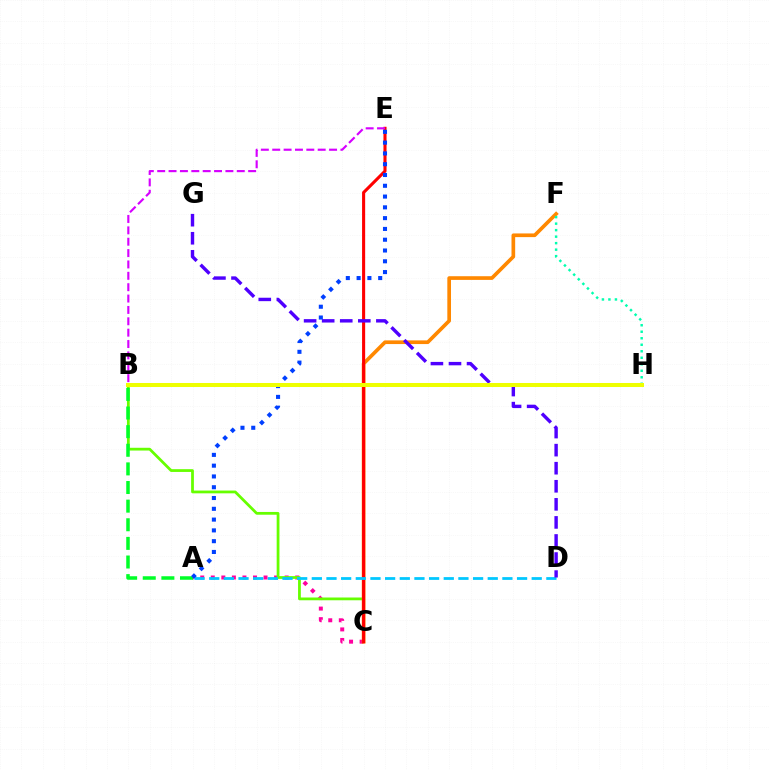{('A', 'C'): [{'color': '#ff00a0', 'line_style': 'dotted', 'thickness': 2.87}], ('B', 'C'): [{'color': '#66ff00', 'line_style': 'solid', 'thickness': 1.99}], ('A', 'B'): [{'color': '#00ff27', 'line_style': 'dashed', 'thickness': 2.53}], ('C', 'F'): [{'color': '#ff8800', 'line_style': 'solid', 'thickness': 2.65}], ('C', 'E'): [{'color': '#ff0000', 'line_style': 'solid', 'thickness': 2.22}], ('A', 'D'): [{'color': '#00c7ff', 'line_style': 'dashed', 'thickness': 1.99}], ('D', 'G'): [{'color': '#4f00ff', 'line_style': 'dashed', 'thickness': 2.45}], ('B', 'E'): [{'color': '#d600ff', 'line_style': 'dashed', 'thickness': 1.54}], ('A', 'E'): [{'color': '#003fff', 'line_style': 'dotted', 'thickness': 2.93}], ('F', 'H'): [{'color': '#00ffaf', 'line_style': 'dotted', 'thickness': 1.77}], ('B', 'H'): [{'color': '#eeff00', 'line_style': 'solid', 'thickness': 2.89}]}